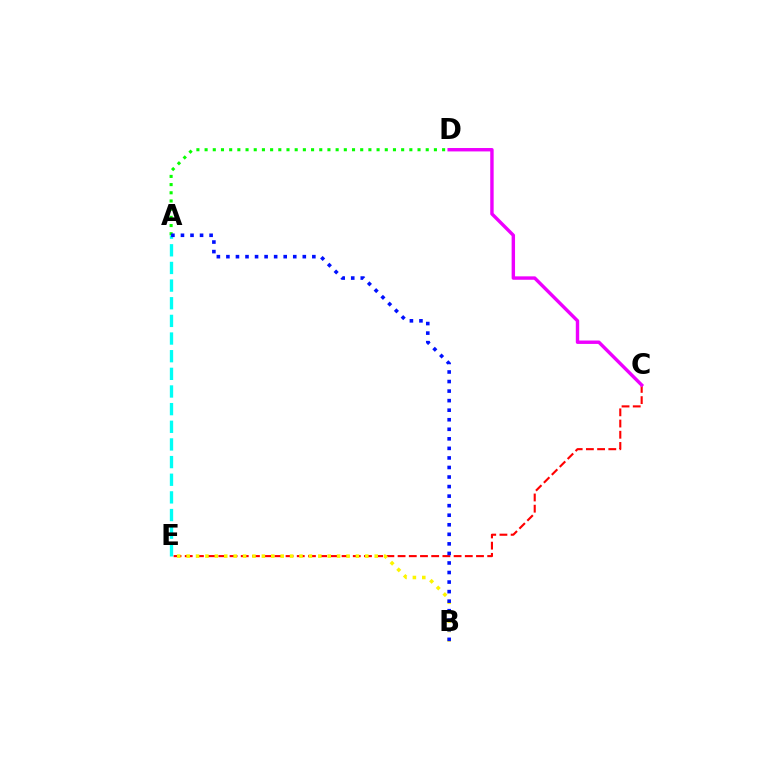{('C', 'E'): [{'color': '#ff0000', 'line_style': 'dashed', 'thickness': 1.52}], ('B', 'E'): [{'color': '#fcf500', 'line_style': 'dotted', 'thickness': 2.56}], ('A', 'E'): [{'color': '#00fff6', 'line_style': 'dashed', 'thickness': 2.4}], ('A', 'D'): [{'color': '#08ff00', 'line_style': 'dotted', 'thickness': 2.23}], ('C', 'D'): [{'color': '#ee00ff', 'line_style': 'solid', 'thickness': 2.45}], ('A', 'B'): [{'color': '#0010ff', 'line_style': 'dotted', 'thickness': 2.59}]}